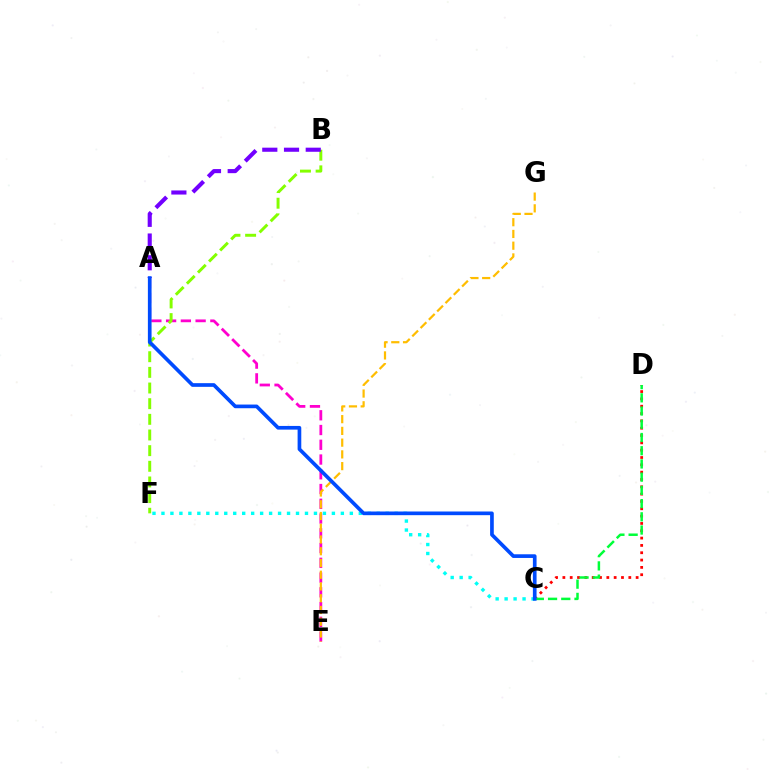{('A', 'E'): [{'color': '#ff00cf', 'line_style': 'dashed', 'thickness': 2.0}], ('B', 'F'): [{'color': '#84ff00', 'line_style': 'dashed', 'thickness': 2.13}], ('C', 'D'): [{'color': '#ff0000', 'line_style': 'dotted', 'thickness': 1.99}, {'color': '#00ff39', 'line_style': 'dashed', 'thickness': 1.8}], ('C', 'F'): [{'color': '#00fff6', 'line_style': 'dotted', 'thickness': 2.44}], ('A', 'B'): [{'color': '#7200ff', 'line_style': 'dashed', 'thickness': 2.95}], ('E', 'G'): [{'color': '#ffbd00', 'line_style': 'dashed', 'thickness': 1.6}], ('A', 'C'): [{'color': '#004bff', 'line_style': 'solid', 'thickness': 2.65}]}